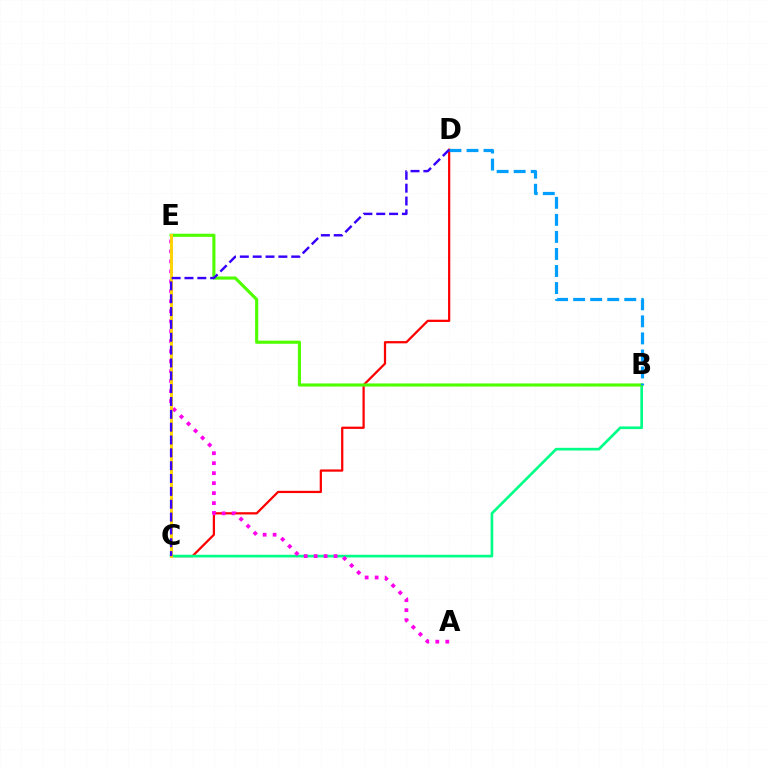{('C', 'D'): [{'color': '#ff0000', 'line_style': 'solid', 'thickness': 1.61}, {'color': '#3700ff', 'line_style': 'dashed', 'thickness': 1.74}], ('B', 'C'): [{'color': '#00ff86', 'line_style': 'solid', 'thickness': 1.93}], ('A', 'E'): [{'color': '#ff00ed', 'line_style': 'dotted', 'thickness': 2.71}], ('B', 'E'): [{'color': '#4fff00', 'line_style': 'solid', 'thickness': 2.25}], ('C', 'E'): [{'color': '#ffd500', 'line_style': 'solid', 'thickness': 2.1}], ('B', 'D'): [{'color': '#009eff', 'line_style': 'dashed', 'thickness': 2.32}]}